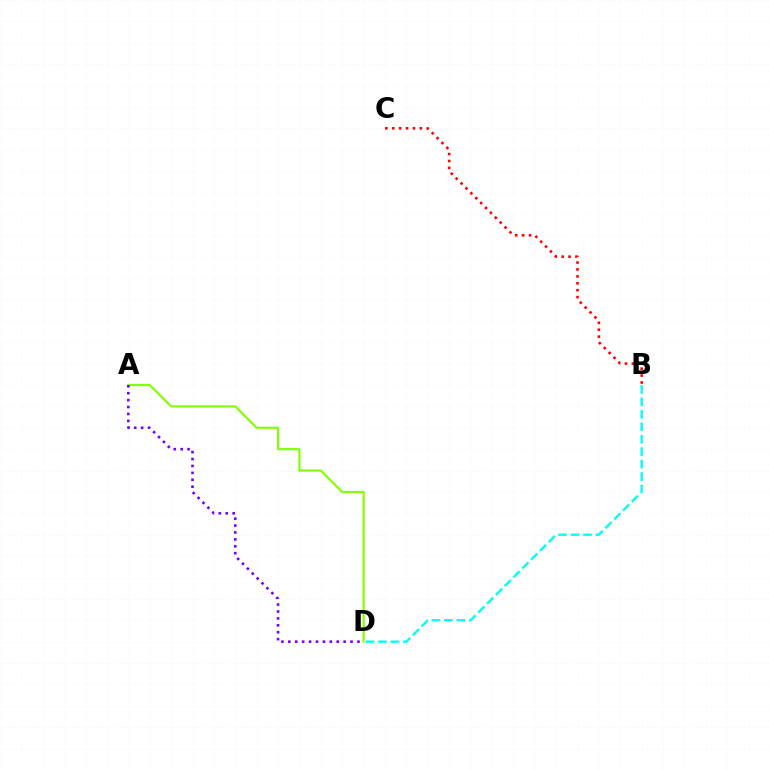{('B', 'D'): [{'color': '#00fff6', 'line_style': 'dashed', 'thickness': 1.69}], ('A', 'D'): [{'color': '#84ff00', 'line_style': 'solid', 'thickness': 1.56}, {'color': '#7200ff', 'line_style': 'dotted', 'thickness': 1.88}], ('B', 'C'): [{'color': '#ff0000', 'line_style': 'dotted', 'thickness': 1.88}]}